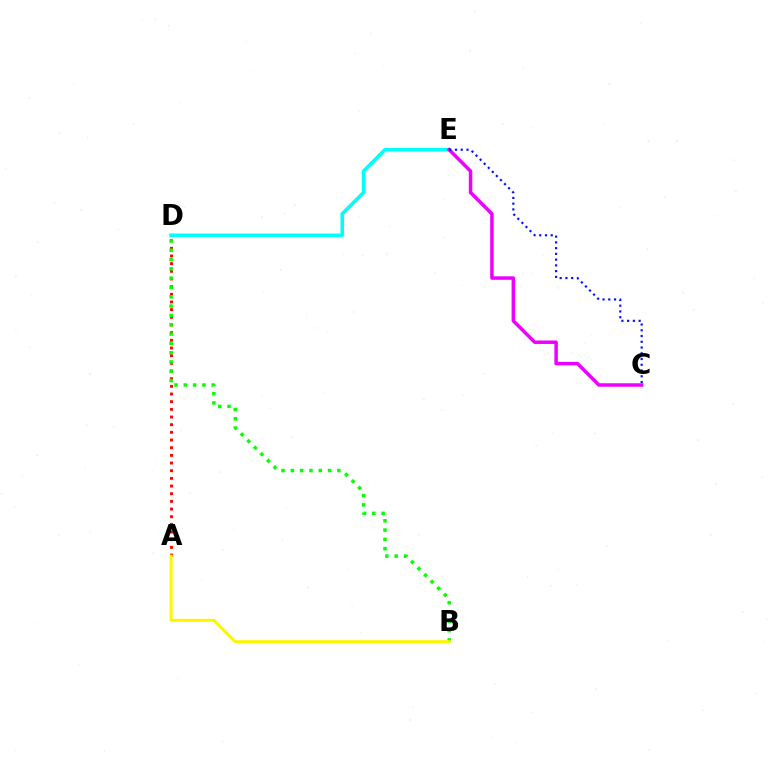{('A', 'D'): [{'color': '#ff0000', 'line_style': 'dotted', 'thickness': 2.08}], ('B', 'D'): [{'color': '#08ff00', 'line_style': 'dotted', 'thickness': 2.53}], ('A', 'B'): [{'color': '#fcf500', 'line_style': 'solid', 'thickness': 2.13}], ('D', 'E'): [{'color': '#00fff6', 'line_style': 'solid', 'thickness': 2.58}], ('C', 'E'): [{'color': '#ee00ff', 'line_style': 'solid', 'thickness': 2.51}, {'color': '#0010ff', 'line_style': 'dotted', 'thickness': 1.56}]}